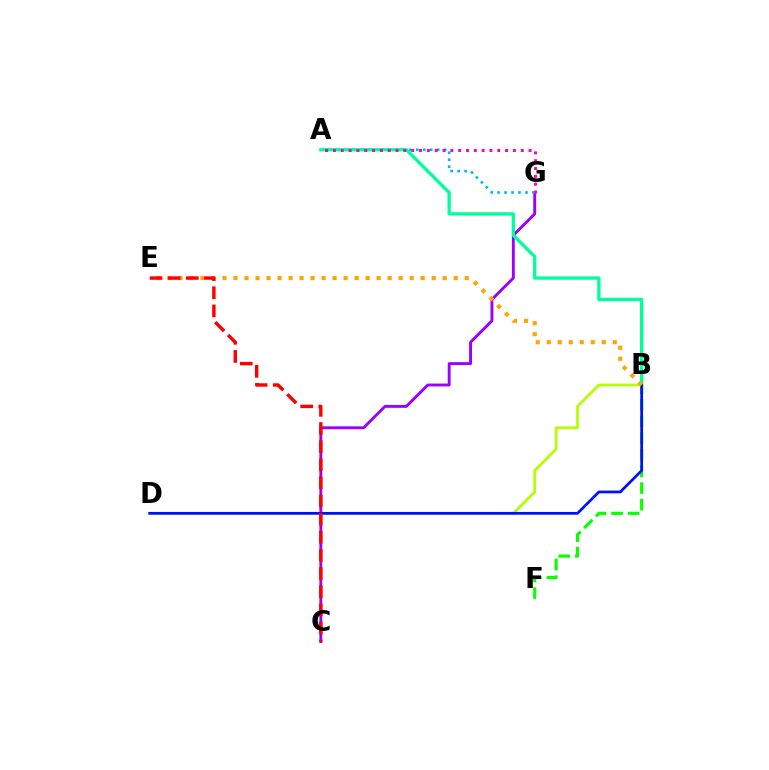{('B', 'F'): [{'color': '#08ff00', 'line_style': 'dashed', 'thickness': 2.26}], ('C', 'G'): [{'color': '#9b00ff', 'line_style': 'solid', 'thickness': 2.07}], ('B', 'D'): [{'color': '#b3ff00', 'line_style': 'solid', 'thickness': 1.97}, {'color': '#0010ff', 'line_style': 'solid', 'thickness': 1.98}], ('A', 'G'): [{'color': '#00b5ff', 'line_style': 'dotted', 'thickness': 1.89}, {'color': '#ff00bd', 'line_style': 'dotted', 'thickness': 2.13}], ('A', 'B'): [{'color': '#00ff9d', 'line_style': 'solid', 'thickness': 2.39}], ('B', 'E'): [{'color': '#ffa500', 'line_style': 'dotted', 'thickness': 2.99}], ('C', 'E'): [{'color': '#ff0000', 'line_style': 'dashed', 'thickness': 2.46}]}